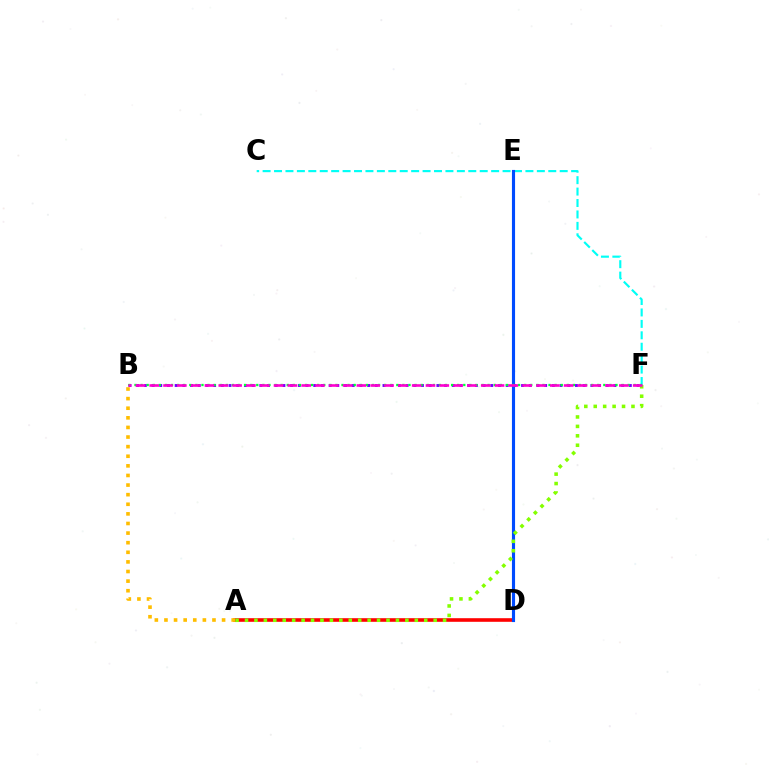{('C', 'F'): [{'color': '#00fff6', 'line_style': 'dashed', 'thickness': 1.55}], ('B', 'F'): [{'color': '#7200ff', 'line_style': 'dotted', 'thickness': 2.09}, {'color': '#00ff39', 'line_style': 'dotted', 'thickness': 1.65}, {'color': '#ff00cf', 'line_style': 'dashed', 'thickness': 1.88}], ('A', 'D'): [{'color': '#ff0000', 'line_style': 'solid', 'thickness': 2.6}], ('D', 'E'): [{'color': '#004bff', 'line_style': 'solid', 'thickness': 2.25}], ('A', 'B'): [{'color': '#ffbd00', 'line_style': 'dotted', 'thickness': 2.61}], ('A', 'F'): [{'color': '#84ff00', 'line_style': 'dotted', 'thickness': 2.56}]}